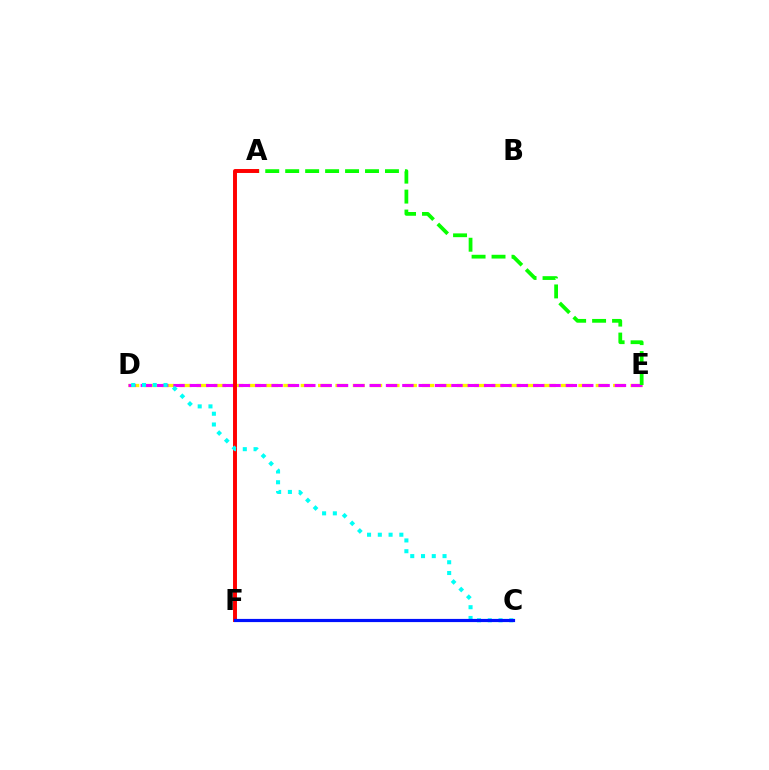{('D', 'E'): [{'color': '#fcf500', 'line_style': 'dashed', 'thickness': 2.36}, {'color': '#ee00ff', 'line_style': 'dashed', 'thickness': 2.22}], ('A', 'E'): [{'color': '#08ff00', 'line_style': 'dashed', 'thickness': 2.71}], ('A', 'F'): [{'color': '#ff0000', 'line_style': 'solid', 'thickness': 2.83}], ('C', 'D'): [{'color': '#00fff6', 'line_style': 'dotted', 'thickness': 2.92}], ('C', 'F'): [{'color': '#0010ff', 'line_style': 'solid', 'thickness': 2.29}]}